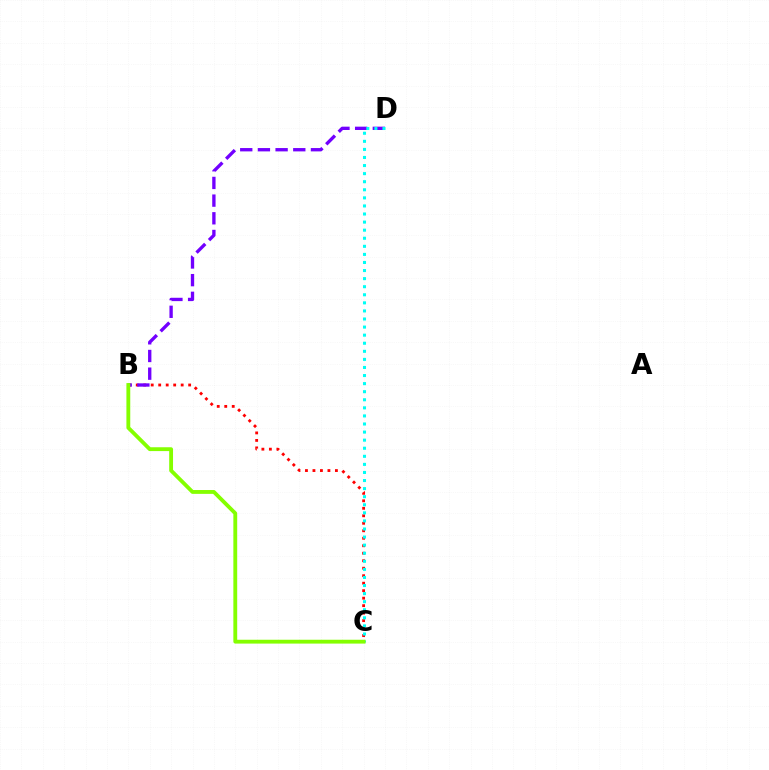{('B', 'C'): [{'color': '#ff0000', 'line_style': 'dotted', 'thickness': 2.03}, {'color': '#84ff00', 'line_style': 'solid', 'thickness': 2.77}], ('B', 'D'): [{'color': '#7200ff', 'line_style': 'dashed', 'thickness': 2.4}], ('C', 'D'): [{'color': '#00fff6', 'line_style': 'dotted', 'thickness': 2.19}]}